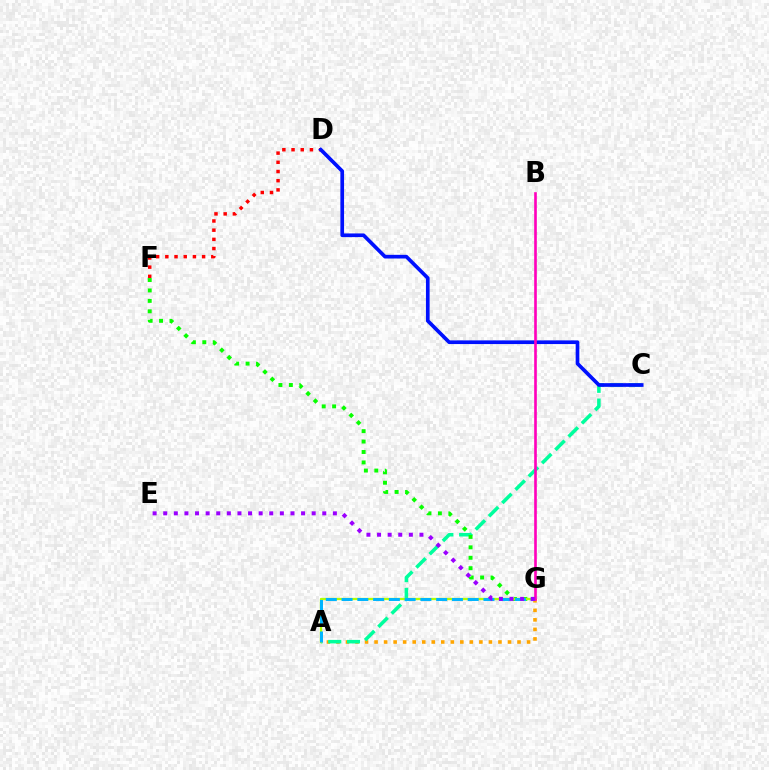{('A', 'G'): [{'color': '#ffa500', 'line_style': 'dotted', 'thickness': 2.59}, {'color': '#b3ff00', 'line_style': 'solid', 'thickness': 1.66}, {'color': '#00b5ff', 'line_style': 'dashed', 'thickness': 2.14}], ('A', 'C'): [{'color': '#00ff9d', 'line_style': 'dashed', 'thickness': 2.55}], ('D', 'F'): [{'color': '#ff0000', 'line_style': 'dotted', 'thickness': 2.5}], ('F', 'G'): [{'color': '#08ff00', 'line_style': 'dotted', 'thickness': 2.83}], ('C', 'D'): [{'color': '#0010ff', 'line_style': 'solid', 'thickness': 2.65}], ('B', 'G'): [{'color': '#ff00bd', 'line_style': 'solid', 'thickness': 1.9}], ('E', 'G'): [{'color': '#9b00ff', 'line_style': 'dotted', 'thickness': 2.88}]}